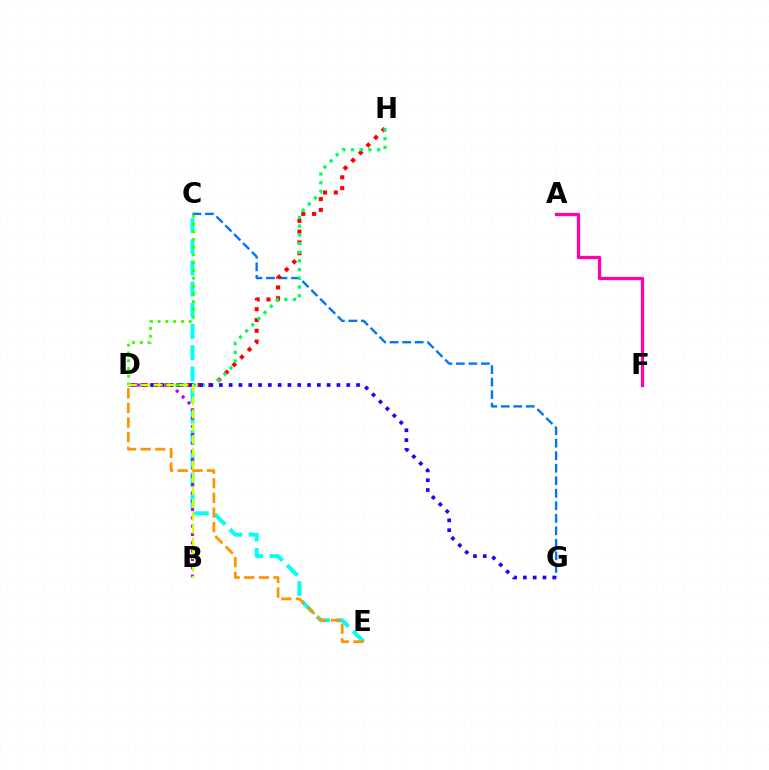{('C', 'G'): [{'color': '#0074ff', 'line_style': 'dashed', 'thickness': 1.7}], ('C', 'E'): [{'color': '#00fff6', 'line_style': 'dashed', 'thickness': 2.88}], ('B', 'D'): [{'color': '#b900ff', 'line_style': 'dotted', 'thickness': 2.26}, {'color': '#d1ff00', 'line_style': 'dashed', 'thickness': 1.74}], ('D', 'H'): [{'color': '#ff0000', 'line_style': 'dotted', 'thickness': 2.93}, {'color': '#00ff5c', 'line_style': 'dotted', 'thickness': 2.36}], ('D', 'G'): [{'color': '#2500ff', 'line_style': 'dotted', 'thickness': 2.66}], ('D', 'E'): [{'color': '#ff9400', 'line_style': 'dashed', 'thickness': 1.99}], ('A', 'F'): [{'color': '#ff00ac', 'line_style': 'solid', 'thickness': 2.35}], ('C', 'D'): [{'color': '#3dff00', 'line_style': 'dotted', 'thickness': 2.11}]}